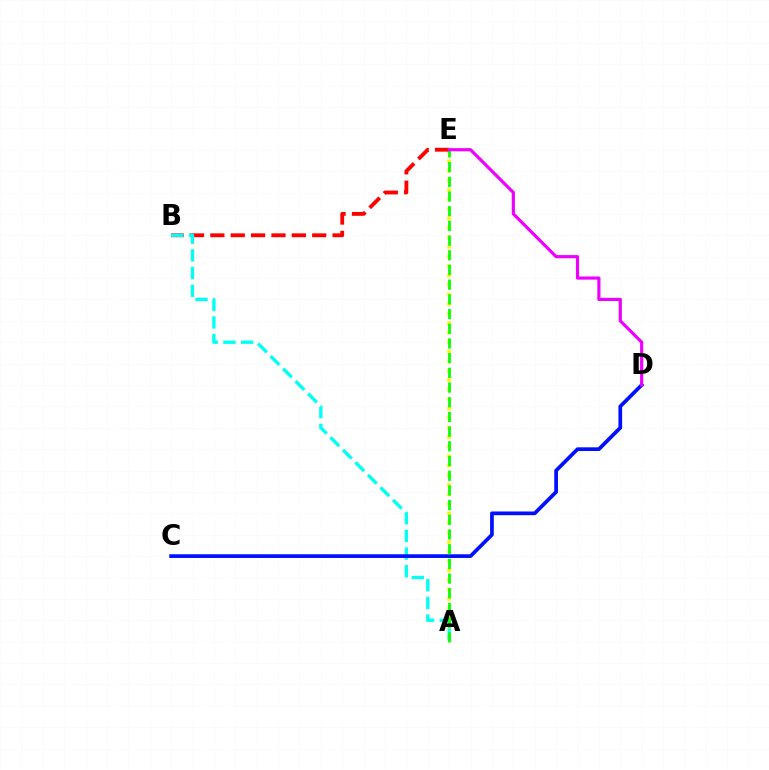{('A', 'E'): [{'color': '#fcf500', 'line_style': 'dotted', 'thickness': 2.59}, {'color': '#08ff00', 'line_style': 'dashed', 'thickness': 2.0}], ('B', 'E'): [{'color': '#ff0000', 'line_style': 'dashed', 'thickness': 2.77}], ('A', 'B'): [{'color': '#00fff6', 'line_style': 'dashed', 'thickness': 2.4}], ('C', 'D'): [{'color': '#0010ff', 'line_style': 'solid', 'thickness': 2.67}], ('D', 'E'): [{'color': '#ee00ff', 'line_style': 'solid', 'thickness': 2.28}]}